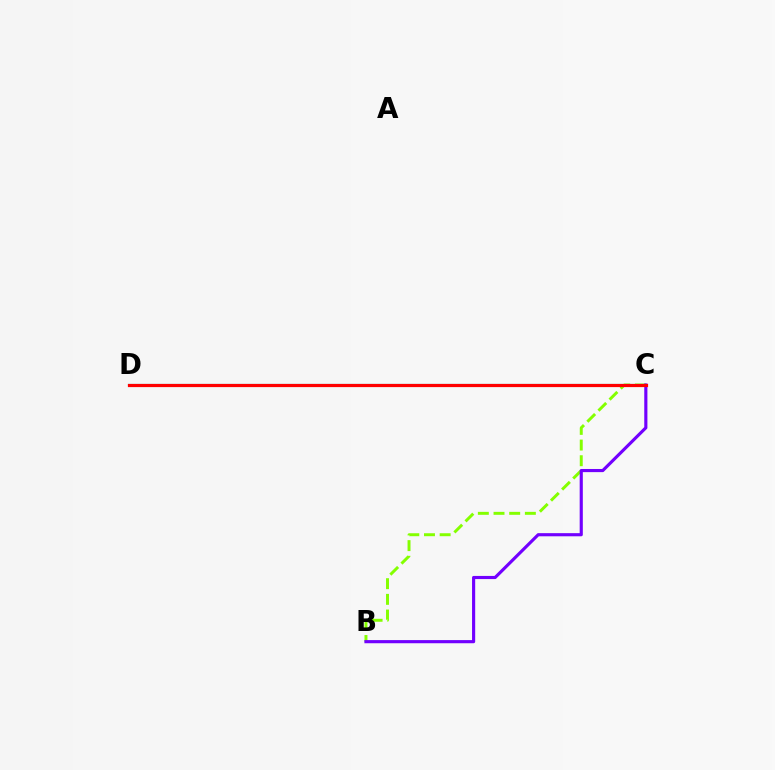{('B', 'C'): [{'color': '#84ff00', 'line_style': 'dashed', 'thickness': 2.13}, {'color': '#7200ff', 'line_style': 'solid', 'thickness': 2.26}], ('C', 'D'): [{'color': '#00fff6', 'line_style': 'solid', 'thickness': 1.56}, {'color': '#ff0000', 'line_style': 'solid', 'thickness': 2.3}]}